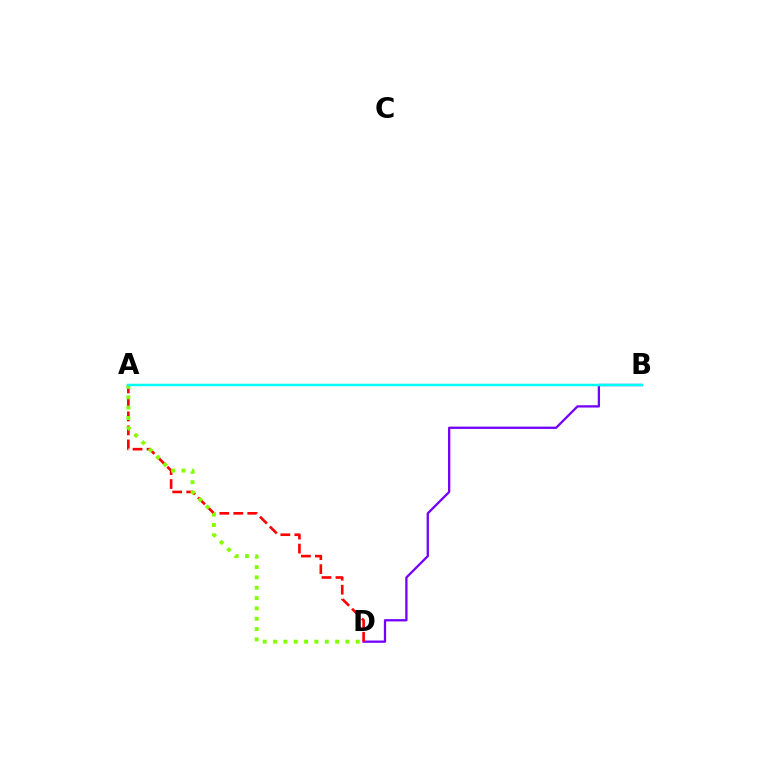{('B', 'D'): [{'color': '#7200ff', 'line_style': 'solid', 'thickness': 1.65}], ('A', 'D'): [{'color': '#ff0000', 'line_style': 'dashed', 'thickness': 1.9}, {'color': '#84ff00', 'line_style': 'dotted', 'thickness': 2.81}], ('A', 'B'): [{'color': '#00fff6', 'line_style': 'solid', 'thickness': 1.8}]}